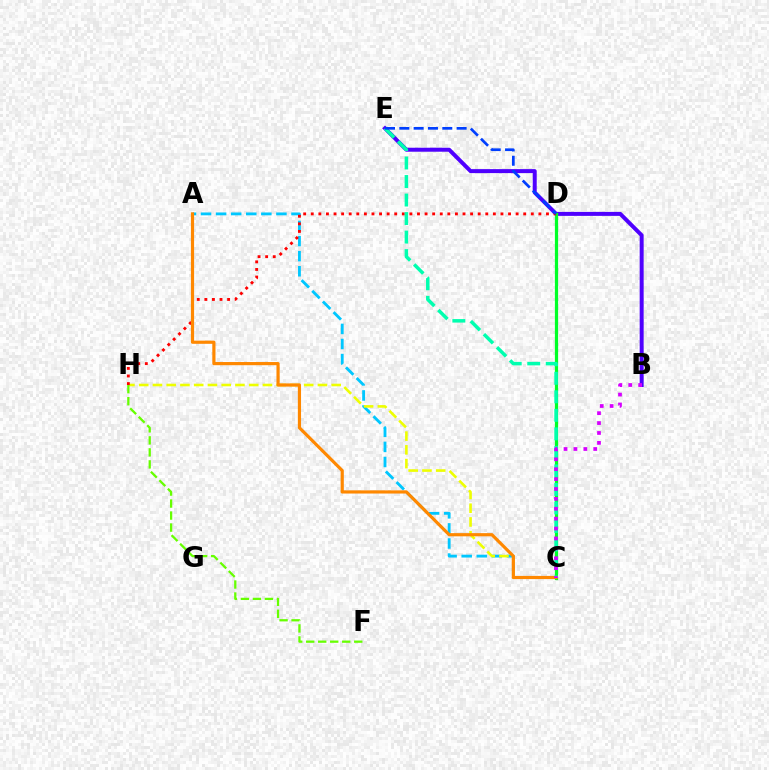{('B', 'E'): [{'color': '#4f00ff', 'line_style': 'solid', 'thickness': 2.87}], ('C', 'D'): [{'color': '#ff00a0', 'line_style': 'dotted', 'thickness': 2.14}, {'color': '#00ff27', 'line_style': 'solid', 'thickness': 2.33}], ('A', 'C'): [{'color': '#00c7ff', 'line_style': 'dashed', 'thickness': 2.05}, {'color': '#ff8800', 'line_style': 'solid', 'thickness': 2.29}], ('C', 'H'): [{'color': '#eeff00', 'line_style': 'dashed', 'thickness': 1.87}], ('D', 'H'): [{'color': '#ff0000', 'line_style': 'dotted', 'thickness': 2.06}], ('C', 'E'): [{'color': '#00ffaf', 'line_style': 'dashed', 'thickness': 2.52}], ('B', 'C'): [{'color': '#d600ff', 'line_style': 'dotted', 'thickness': 2.69}], ('F', 'H'): [{'color': '#66ff00', 'line_style': 'dashed', 'thickness': 1.63}], ('D', 'E'): [{'color': '#003fff', 'line_style': 'dashed', 'thickness': 1.95}]}